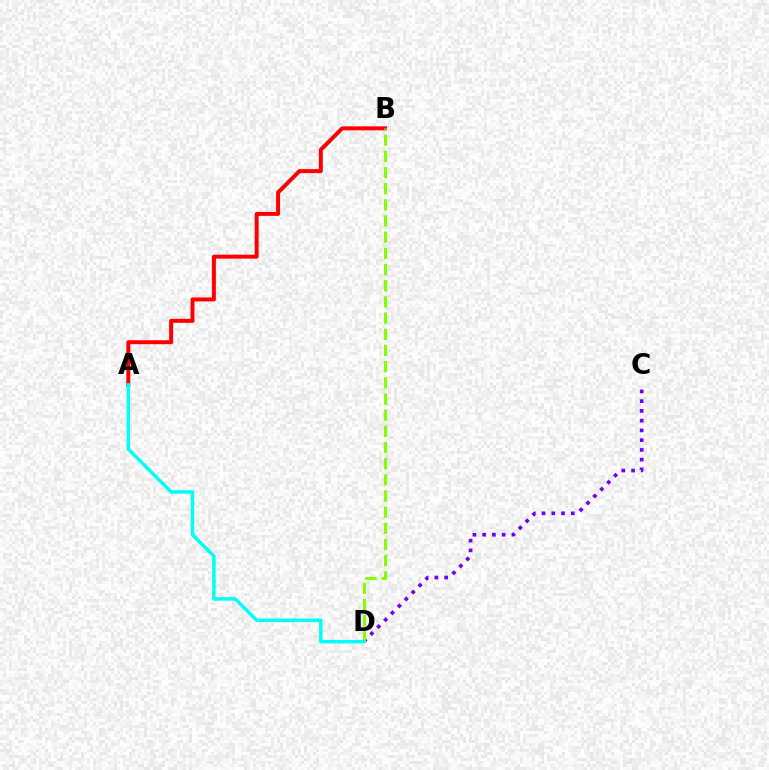{('A', 'B'): [{'color': '#ff0000', 'line_style': 'solid', 'thickness': 2.85}], ('C', 'D'): [{'color': '#7200ff', 'line_style': 'dotted', 'thickness': 2.65}], ('B', 'D'): [{'color': '#84ff00', 'line_style': 'dashed', 'thickness': 2.2}], ('A', 'D'): [{'color': '#00fff6', 'line_style': 'solid', 'thickness': 2.49}]}